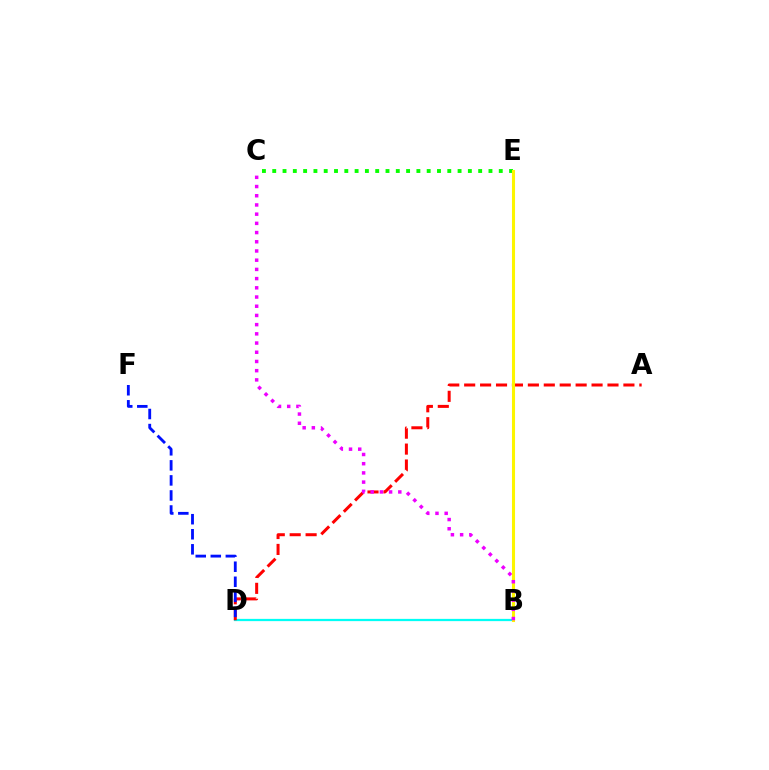{('C', 'E'): [{'color': '#08ff00', 'line_style': 'dotted', 'thickness': 2.8}], ('B', 'D'): [{'color': '#00fff6', 'line_style': 'solid', 'thickness': 1.62}], ('A', 'D'): [{'color': '#ff0000', 'line_style': 'dashed', 'thickness': 2.16}], ('B', 'E'): [{'color': '#fcf500', 'line_style': 'solid', 'thickness': 2.21}], ('D', 'F'): [{'color': '#0010ff', 'line_style': 'dashed', 'thickness': 2.04}], ('B', 'C'): [{'color': '#ee00ff', 'line_style': 'dotted', 'thickness': 2.5}]}